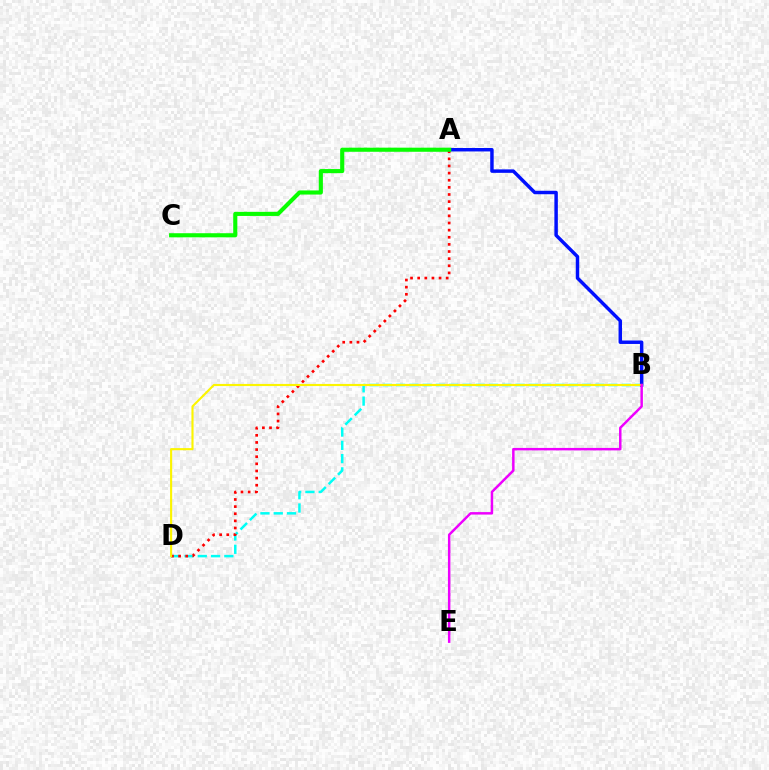{('B', 'D'): [{'color': '#00fff6', 'line_style': 'dashed', 'thickness': 1.8}, {'color': '#fcf500', 'line_style': 'solid', 'thickness': 1.53}], ('A', 'D'): [{'color': '#ff0000', 'line_style': 'dotted', 'thickness': 1.94}], ('A', 'B'): [{'color': '#0010ff', 'line_style': 'solid', 'thickness': 2.49}], ('B', 'E'): [{'color': '#ee00ff', 'line_style': 'solid', 'thickness': 1.78}], ('A', 'C'): [{'color': '#08ff00', 'line_style': 'solid', 'thickness': 2.96}]}